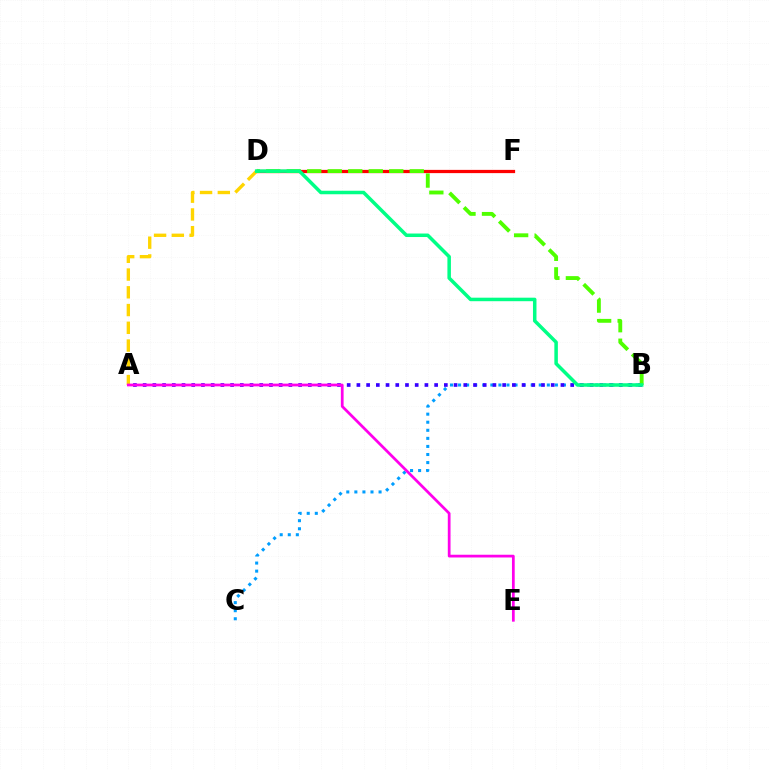{('B', 'C'): [{'color': '#009eff', 'line_style': 'dotted', 'thickness': 2.19}], ('D', 'F'): [{'color': '#ff0000', 'line_style': 'solid', 'thickness': 2.33}], ('A', 'B'): [{'color': '#3700ff', 'line_style': 'dotted', 'thickness': 2.64}], ('A', 'D'): [{'color': '#ffd500', 'line_style': 'dashed', 'thickness': 2.41}], ('A', 'E'): [{'color': '#ff00ed', 'line_style': 'solid', 'thickness': 1.98}], ('B', 'D'): [{'color': '#4fff00', 'line_style': 'dashed', 'thickness': 2.78}, {'color': '#00ff86', 'line_style': 'solid', 'thickness': 2.53}]}